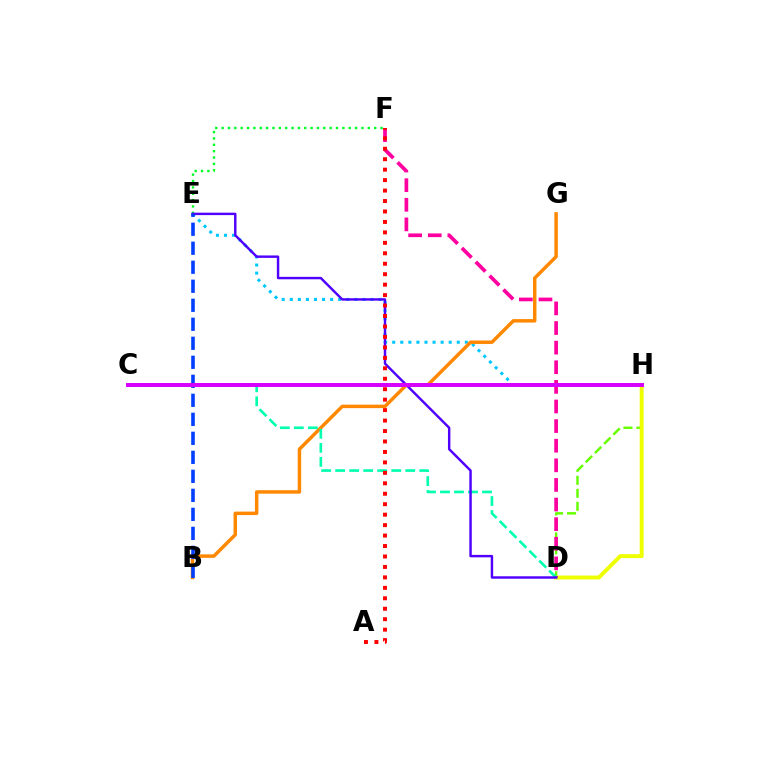{('D', 'H'): [{'color': '#66ff00', 'line_style': 'dashed', 'thickness': 1.76}, {'color': '#eeff00', 'line_style': 'solid', 'thickness': 2.82}], ('E', 'H'): [{'color': '#00c7ff', 'line_style': 'dotted', 'thickness': 2.19}], ('B', 'G'): [{'color': '#ff8800', 'line_style': 'solid', 'thickness': 2.49}], ('D', 'F'): [{'color': '#ff00a0', 'line_style': 'dashed', 'thickness': 2.66}], ('C', 'D'): [{'color': '#00ffaf', 'line_style': 'dashed', 'thickness': 1.9}], ('E', 'F'): [{'color': '#00ff27', 'line_style': 'dotted', 'thickness': 1.73}], ('D', 'E'): [{'color': '#4f00ff', 'line_style': 'solid', 'thickness': 1.75}], ('B', 'E'): [{'color': '#003fff', 'line_style': 'dashed', 'thickness': 2.58}], ('A', 'F'): [{'color': '#ff0000', 'line_style': 'dotted', 'thickness': 2.84}], ('C', 'H'): [{'color': '#d600ff', 'line_style': 'solid', 'thickness': 2.86}]}